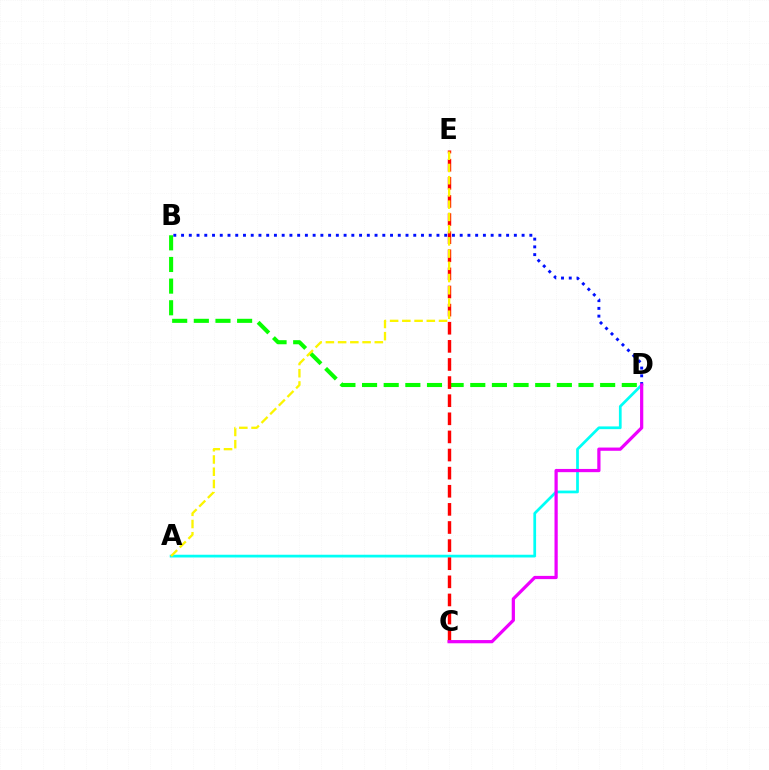{('B', 'D'): [{'color': '#08ff00', 'line_style': 'dashed', 'thickness': 2.94}, {'color': '#0010ff', 'line_style': 'dotted', 'thickness': 2.1}], ('A', 'D'): [{'color': '#00fff6', 'line_style': 'solid', 'thickness': 1.97}], ('C', 'E'): [{'color': '#ff0000', 'line_style': 'dashed', 'thickness': 2.46}], ('A', 'E'): [{'color': '#fcf500', 'line_style': 'dashed', 'thickness': 1.66}], ('C', 'D'): [{'color': '#ee00ff', 'line_style': 'solid', 'thickness': 2.33}]}